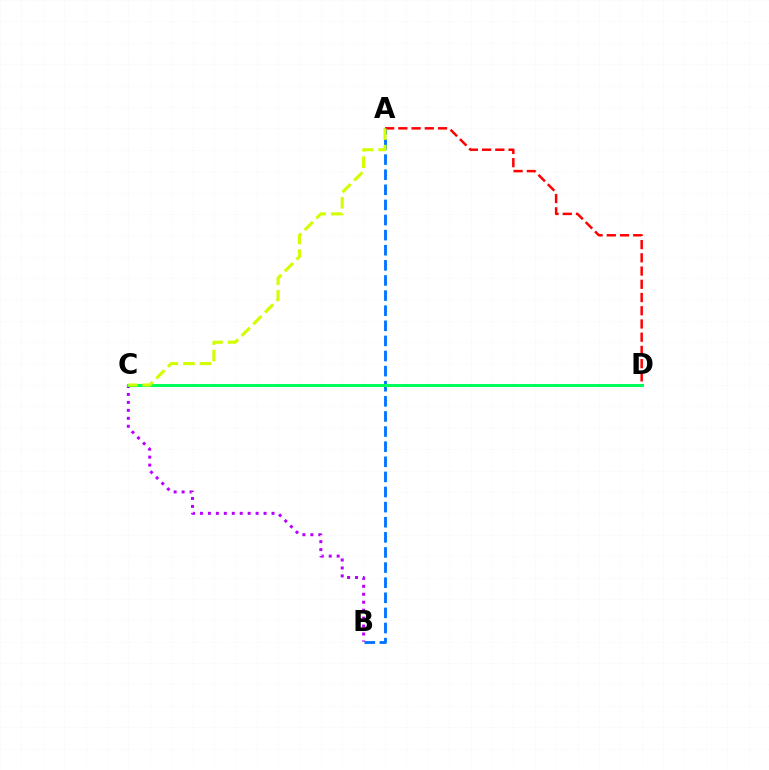{('A', 'B'): [{'color': '#0074ff', 'line_style': 'dashed', 'thickness': 2.05}], ('A', 'D'): [{'color': '#ff0000', 'line_style': 'dashed', 'thickness': 1.8}], ('B', 'C'): [{'color': '#b900ff', 'line_style': 'dotted', 'thickness': 2.16}], ('C', 'D'): [{'color': '#00ff5c', 'line_style': 'solid', 'thickness': 2.16}], ('A', 'C'): [{'color': '#d1ff00', 'line_style': 'dashed', 'thickness': 2.24}]}